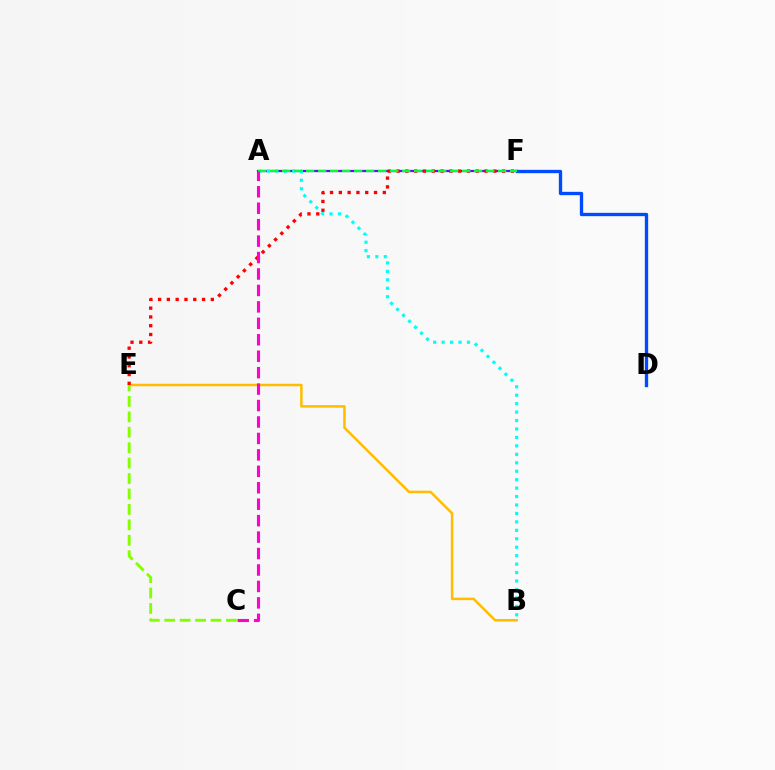{('A', 'F'): [{'color': '#7200ff', 'line_style': 'solid', 'thickness': 1.62}, {'color': '#00ff39', 'line_style': 'dashed', 'thickness': 1.63}], ('B', 'E'): [{'color': '#ffbd00', 'line_style': 'solid', 'thickness': 1.8}], ('A', 'B'): [{'color': '#00fff6', 'line_style': 'dotted', 'thickness': 2.29}], ('C', 'E'): [{'color': '#84ff00', 'line_style': 'dashed', 'thickness': 2.1}], ('D', 'F'): [{'color': '#004bff', 'line_style': 'solid', 'thickness': 2.4}], ('E', 'F'): [{'color': '#ff0000', 'line_style': 'dotted', 'thickness': 2.39}], ('A', 'C'): [{'color': '#ff00cf', 'line_style': 'dashed', 'thickness': 2.23}]}